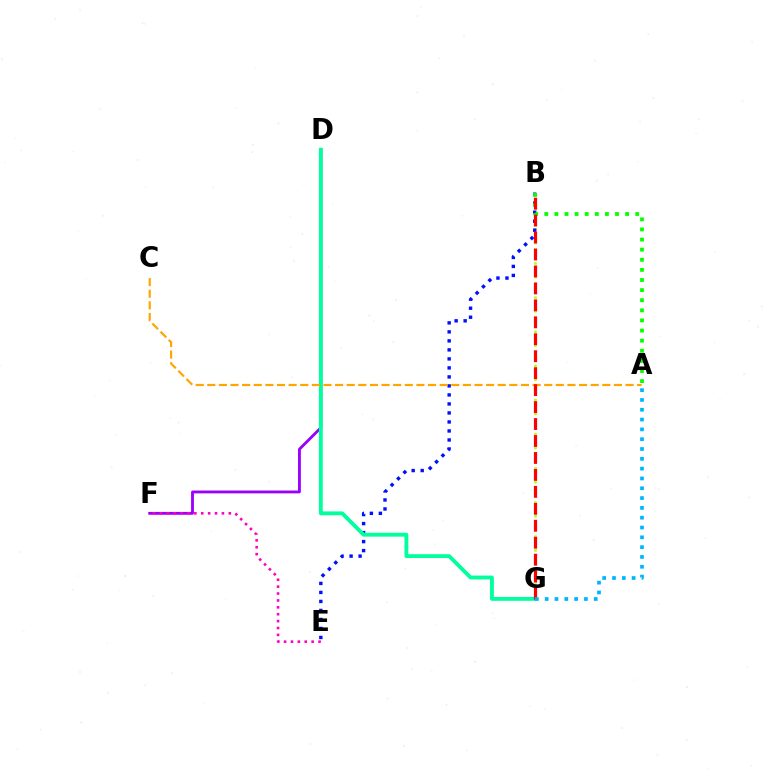{('D', 'F'): [{'color': '#9b00ff', 'line_style': 'solid', 'thickness': 2.05}], ('B', 'G'): [{'color': '#b3ff00', 'line_style': 'dotted', 'thickness': 1.86}, {'color': '#ff0000', 'line_style': 'dashed', 'thickness': 2.3}], ('E', 'F'): [{'color': '#ff00bd', 'line_style': 'dotted', 'thickness': 1.87}], ('B', 'E'): [{'color': '#0010ff', 'line_style': 'dotted', 'thickness': 2.45}], ('A', 'B'): [{'color': '#08ff00', 'line_style': 'dotted', 'thickness': 2.75}], ('D', 'G'): [{'color': '#00ff9d', 'line_style': 'solid', 'thickness': 2.76}], ('A', 'C'): [{'color': '#ffa500', 'line_style': 'dashed', 'thickness': 1.58}], ('A', 'G'): [{'color': '#00b5ff', 'line_style': 'dotted', 'thickness': 2.67}]}